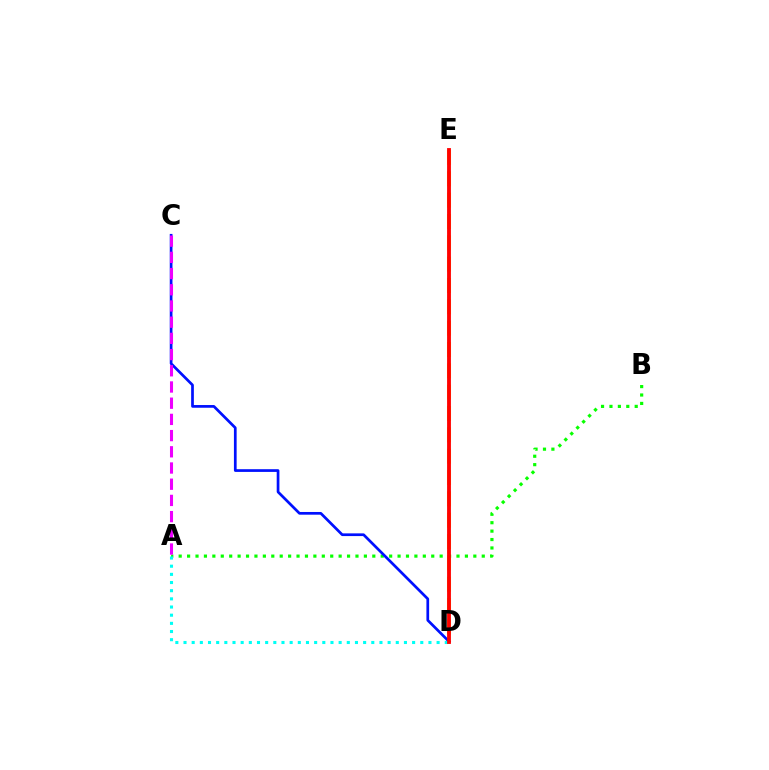{('D', 'E'): [{'color': '#fcf500', 'line_style': 'dashed', 'thickness': 2.9}, {'color': '#ff0000', 'line_style': 'solid', 'thickness': 2.75}], ('A', 'B'): [{'color': '#08ff00', 'line_style': 'dotted', 'thickness': 2.29}], ('C', 'D'): [{'color': '#0010ff', 'line_style': 'solid', 'thickness': 1.95}], ('A', 'D'): [{'color': '#00fff6', 'line_style': 'dotted', 'thickness': 2.22}], ('A', 'C'): [{'color': '#ee00ff', 'line_style': 'dashed', 'thickness': 2.2}]}